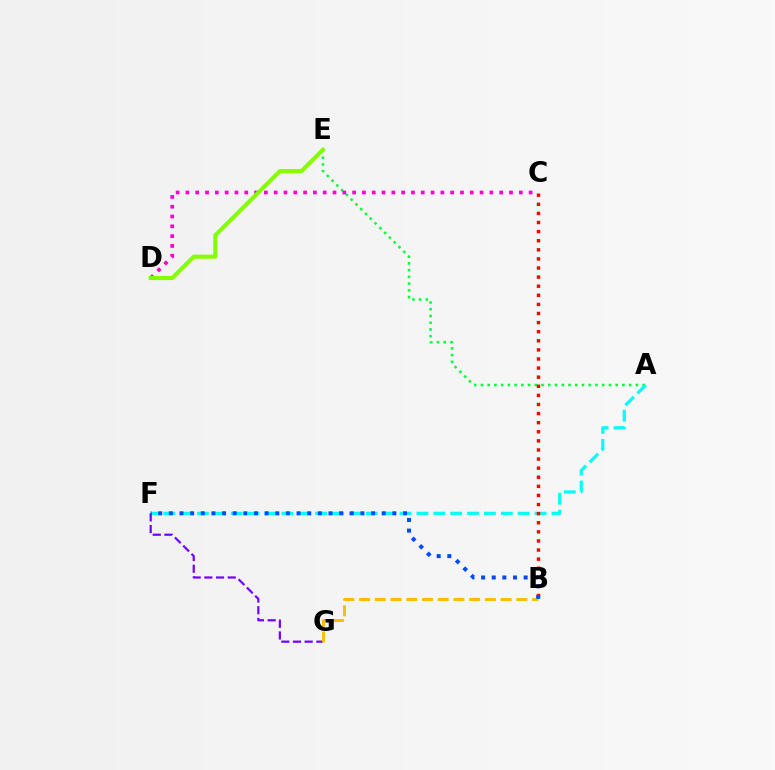{('A', 'E'): [{'color': '#00ff39', 'line_style': 'dotted', 'thickness': 1.83}], ('A', 'F'): [{'color': '#00fff6', 'line_style': 'dashed', 'thickness': 2.29}], ('C', 'D'): [{'color': '#ff00cf', 'line_style': 'dotted', 'thickness': 2.66}], ('D', 'E'): [{'color': '#84ff00', 'line_style': 'solid', 'thickness': 2.93}], ('B', 'C'): [{'color': '#ff0000', 'line_style': 'dotted', 'thickness': 2.47}], ('F', 'G'): [{'color': '#7200ff', 'line_style': 'dashed', 'thickness': 1.59}], ('B', 'G'): [{'color': '#ffbd00', 'line_style': 'dashed', 'thickness': 2.14}], ('B', 'F'): [{'color': '#004bff', 'line_style': 'dotted', 'thickness': 2.89}]}